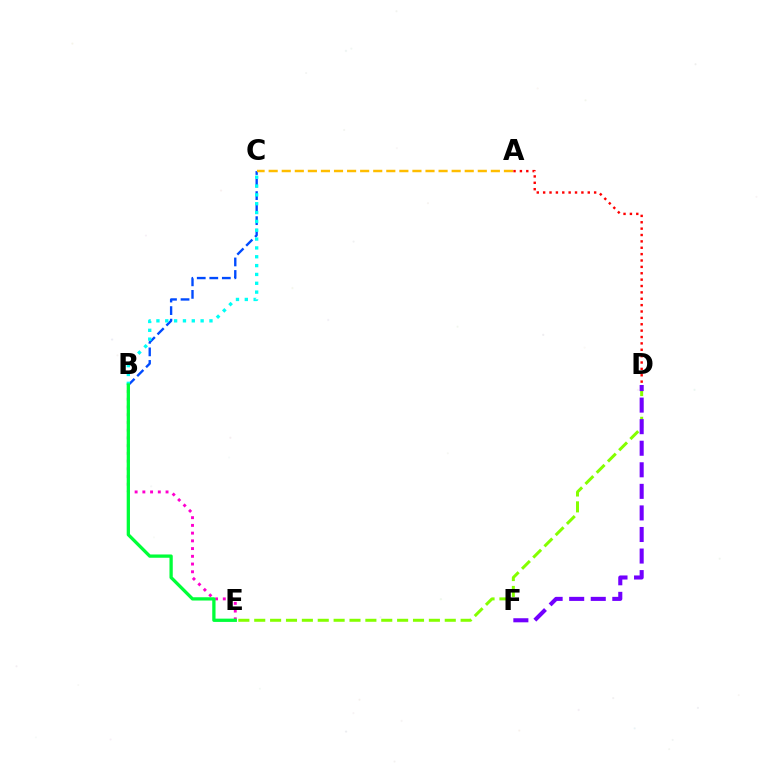{('B', 'C'): [{'color': '#004bff', 'line_style': 'dashed', 'thickness': 1.7}, {'color': '#00fff6', 'line_style': 'dotted', 'thickness': 2.4}], ('D', 'E'): [{'color': '#84ff00', 'line_style': 'dashed', 'thickness': 2.16}], ('A', 'D'): [{'color': '#ff0000', 'line_style': 'dotted', 'thickness': 1.73}], ('A', 'C'): [{'color': '#ffbd00', 'line_style': 'dashed', 'thickness': 1.78}], ('B', 'E'): [{'color': '#ff00cf', 'line_style': 'dotted', 'thickness': 2.1}, {'color': '#00ff39', 'line_style': 'solid', 'thickness': 2.36}], ('D', 'F'): [{'color': '#7200ff', 'line_style': 'dashed', 'thickness': 2.93}]}